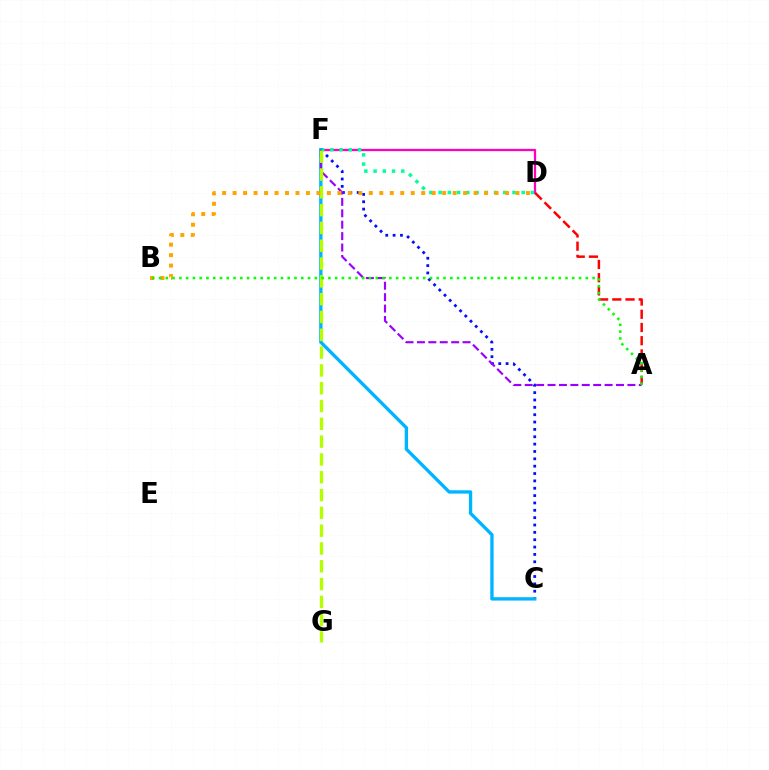{('C', 'F'): [{'color': '#0010ff', 'line_style': 'dotted', 'thickness': 2.0}, {'color': '#00b5ff', 'line_style': 'solid', 'thickness': 2.41}], ('D', 'F'): [{'color': '#ff00bd', 'line_style': 'solid', 'thickness': 1.63}, {'color': '#00ff9d', 'line_style': 'dotted', 'thickness': 2.51}], ('A', 'D'): [{'color': '#ff0000', 'line_style': 'dashed', 'thickness': 1.8}], ('A', 'F'): [{'color': '#9b00ff', 'line_style': 'dashed', 'thickness': 1.55}], ('F', 'G'): [{'color': '#b3ff00', 'line_style': 'dashed', 'thickness': 2.42}], ('B', 'D'): [{'color': '#ffa500', 'line_style': 'dotted', 'thickness': 2.85}], ('A', 'B'): [{'color': '#08ff00', 'line_style': 'dotted', 'thickness': 1.84}]}